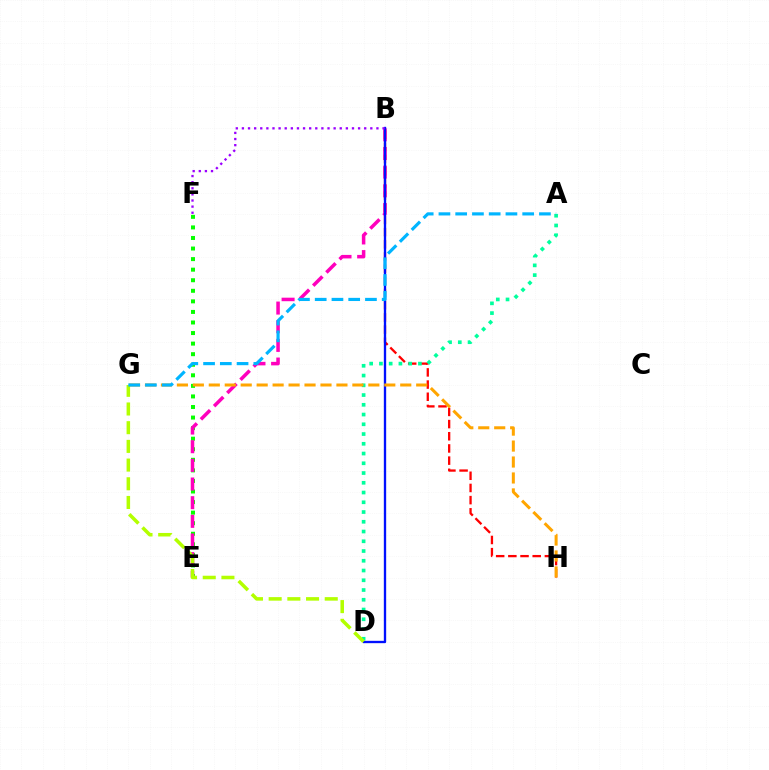{('E', 'F'): [{'color': '#08ff00', 'line_style': 'dotted', 'thickness': 2.87}], ('B', 'E'): [{'color': '#ff00bd', 'line_style': 'dashed', 'thickness': 2.53}], ('B', 'H'): [{'color': '#ff0000', 'line_style': 'dashed', 'thickness': 1.65}], ('B', 'D'): [{'color': '#0010ff', 'line_style': 'solid', 'thickness': 1.68}], ('A', 'D'): [{'color': '#00ff9d', 'line_style': 'dotted', 'thickness': 2.65}], ('G', 'H'): [{'color': '#ffa500', 'line_style': 'dashed', 'thickness': 2.17}], ('D', 'G'): [{'color': '#b3ff00', 'line_style': 'dashed', 'thickness': 2.54}], ('B', 'F'): [{'color': '#9b00ff', 'line_style': 'dotted', 'thickness': 1.66}], ('A', 'G'): [{'color': '#00b5ff', 'line_style': 'dashed', 'thickness': 2.28}]}